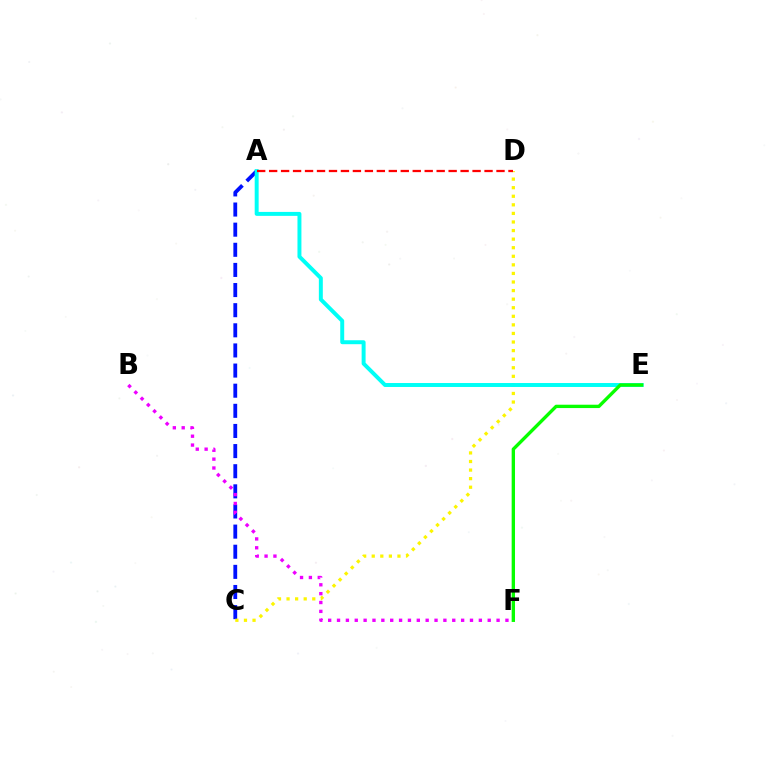{('A', 'C'): [{'color': '#0010ff', 'line_style': 'dashed', 'thickness': 2.73}], ('C', 'D'): [{'color': '#fcf500', 'line_style': 'dotted', 'thickness': 2.33}], ('A', 'E'): [{'color': '#00fff6', 'line_style': 'solid', 'thickness': 2.85}], ('B', 'F'): [{'color': '#ee00ff', 'line_style': 'dotted', 'thickness': 2.41}], ('A', 'D'): [{'color': '#ff0000', 'line_style': 'dashed', 'thickness': 1.63}], ('E', 'F'): [{'color': '#08ff00', 'line_style': 'solid', 'thickness': 2.41}]}